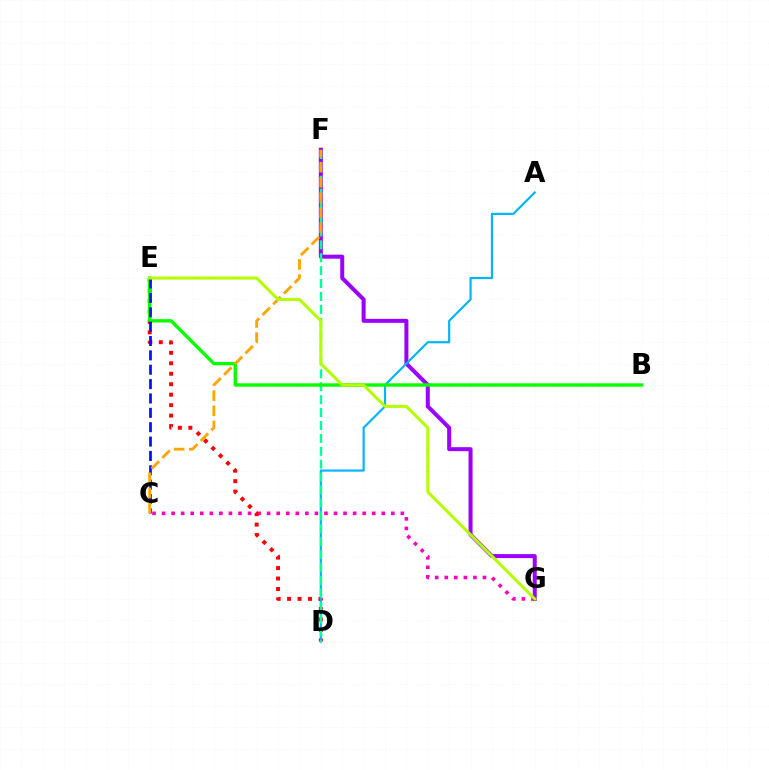{('C', 'G'): [{'color': '#ff00bd', 'line_style': 'dotted', 'thickness': 2.6}], ('F', 'G'): [{'color': '#9b00ff', 'line_style': 'solid', 'thickness': 2.89}], ('D', 'E'): [{'color': '#ff0000', 'line_style': 'dotted', 'thickness': 2.84}], ('A', 'D'): [{'color': '#00b5ff', 'line_style': 'solid', 'thickness': 1.57}], ('D', 'F'): [{'color': '#00ff9d', 'line_style': 'dashed', 'thickness': 1.75}], ('B', 'E'): [{'color': '#08ff00', 'line_style': 'solid', 'thickness': 2.44}], ('C', 'E'): [{'color': '#0010ff', 'line_style': 'dashed', 'thickness': 1.95}], ('C', 'F'): [{'color': '#ffa500', 'line_style': 'dashed', 'thickness': 2.06}], ('E', 'G'): [{'color': '#b3ff00', 'line_style': 'solid', 'thickness': 2.18}]}